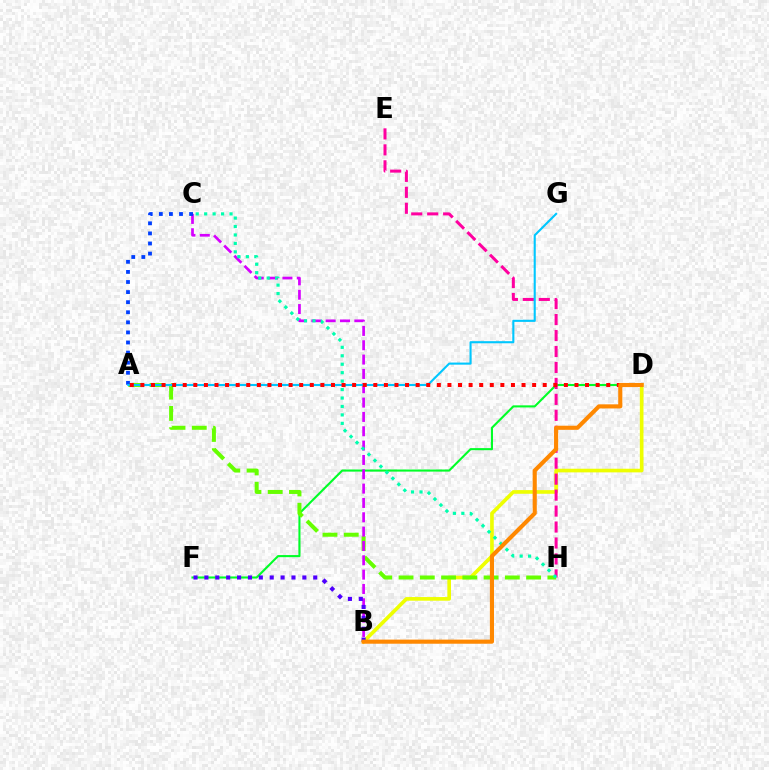{('B', 'D'): [{'color': '#eeff00', 'line_style': 'solid', 'thickness': 2.63}, {'color': '#ff8800', 'line_style': 'solid', 'thickness': 2.96}], ('D', 'F'): [{'color': '#00ff27', 'line_style': 'solid', 'thickness': 1.51}], ('E', 'H'): [{'color': '#ff00a0', 'line_style': 'dashed', 'thickness': 2.17}], ('A', 'H'): [{'color': '#66ff00', 'line_style': 'dashed', 'thickness': 2.89}], ('B', 'C'): [{'color': '#d600ff', 'line_style': 'dashed', 'thickness': 1.95}], ('A', 'C'): [{'color': '#003fff', 'line_style': 'dotted', 'thickness': 2.74}], ('A', 'G'): [{'color': '#00c7ff', 'line_style': 'solid', 'thickness': 1.51}], ('C', 'H'): [{'color': '#00ffaf', 'line_style': 'dotted', 'thickness': 2.29}], ('B', 'F'): [{'color': '#4f00ff', 'line_style': 'dotted', 'thickness': 2.96}], ('A', 'D'): [{'color': '#ff0000', 'line_style': 'dotted', 'thickness': 2.88}]}